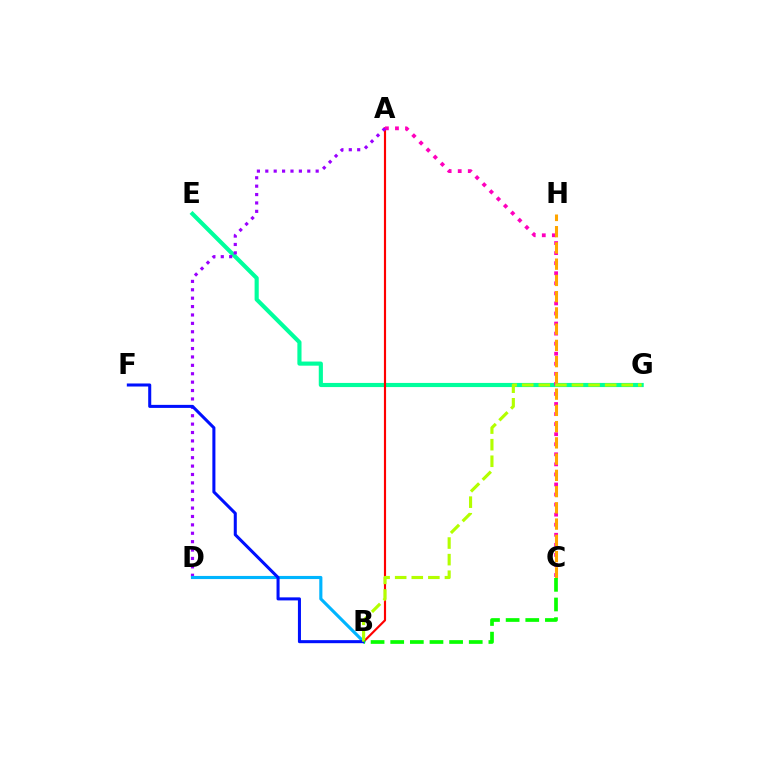{('E', 'G'): [{'color': '#00ff9d', 'line_style': 'solid', 'thickness': 2.98}], ('A', 'B'): [{'color': '#ff0000', 'line_style': 'solid', 'thickness': 1.55}], ('A', 'C'): [{'color': '#ff00bd', 'line_style': 'dotted', 'thickness': 2.73}], ('A', 'D'): [{'color': '#9b00ff', 'line_style': 'dotted', 'thickness': 2.28}], ('C', 'H'): [{'color': '#ffa500', 'line_style': 'dashed', 'thickness': 2.21}], ('B', 'D'): [{'color': '#00b5ff', 'line_style': 'solid', 'thickness': 2.26}], ('B', 'F'): [{'color': '#0010ff', 'line_style': 'solid', 'thickness': 2.19}], ('B', 'G'): [{'color': '#b3ff00', 'line_style': 'dashed', 'thickness': 2.25}], ('B', 'C'): [{'color': '#08ff00', 'line_style': 'dashed', 'thickness': 2.67}]}